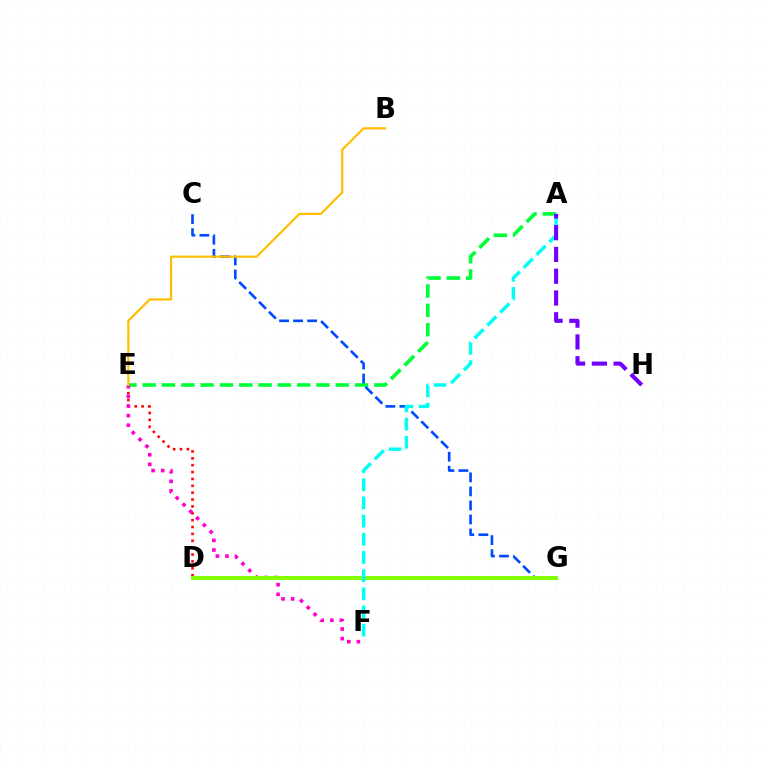{('D', 'E'): [{'color': '#ff0000', 'line_style': 'dotted', 'thickness': 1.87}], ('A', 'E'): [{'color': '#00ff39', 'line_style': 'dashed', 'thickness': 2.62}], ('E', 'F'): [{'color': '#ff00cf', 'line_style': 'dotted', 'thickness': 2.61}], ('C', 'G'): [{'color': '#004bff', 'line_style': 'dashed', 'thickness': 1.9}], ('B', 'E'): [{'color': '#ffbd00', 'line_style': 'solid', 'thickness': 1.58}], ('D', 'G'): [{'color': '#84ff00', 'line_style': 'solid', 'thickness': 2.86}], ('A', 'F'): [{'color': '#00fff6', 'line_style': 'dashed', 'thickness': 2.47}], ('A', 'H'): [{'color': '#7200ff', 'line_style': 'dashed', 'thickness': 2.96}]}